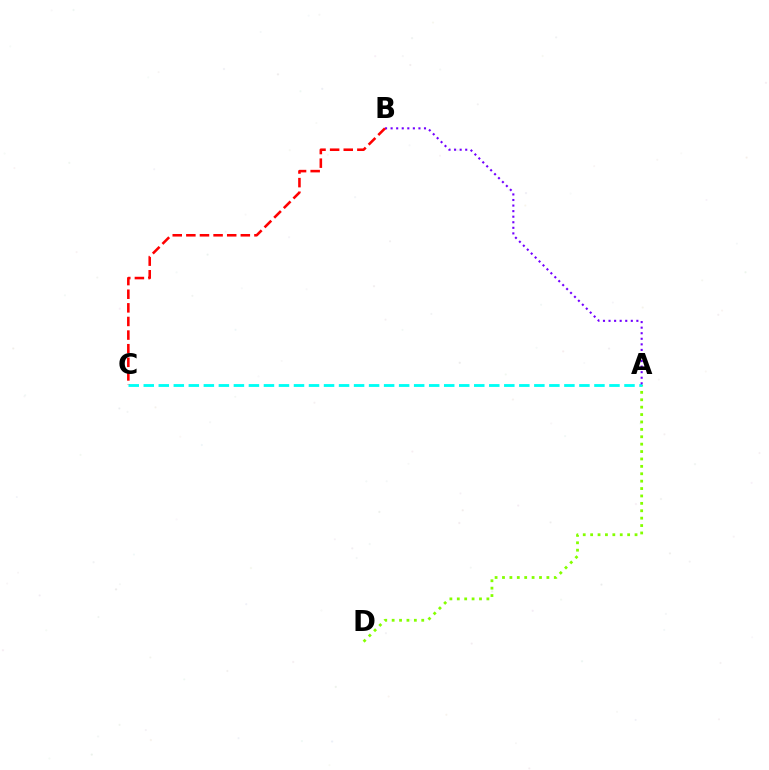{('A', 'D'): [{'color': '#84ff00', 'line_style': 'dotted', 'thickness': 2.01}], ('A', 'C'): [{'color': '#00fff6', 'line_style': 'dashed', 'thickness': 2.04}], ('A', 'B'): [{'color': '#7200ff', 'line_style': 'dotted', 'thickness': 1.51}], ('B', 'C'): [{'color': '#ff0000', 'line_style': 'dashed', 'thickness': 1.85}]}